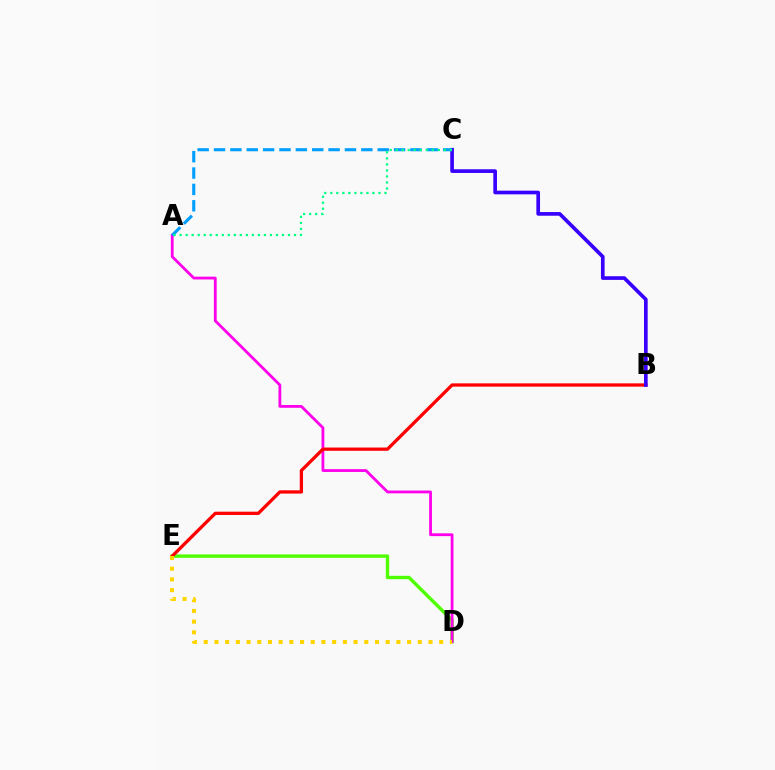{('D', 'E'): [{'color': '#4fff00', 'line_style': 'solid', 'thickness': 2.44}, {'color': '#ffd500', 'line_style': 'dotted', 'thickness': 2.91}], ('A', 'D'): [{'color': '#ff00ed', 'line_style': 'solid', 'thickness': 2.02}], ('B', 'E'): [{'color': '#ff0000', 'line_style': 'solid', 'thickness': 2.36}], ('B', 'C'): [{'color': '#3700ff', 'line_style': 'solid', 'thickness': 2.64}], ('A', 'C'): [{'color': '#009eff', 'line_style': 'dashed', 'thickness': 2.22}, {'color': '#00ff86', 'line_style': 'dotted', 'thickness': 1.64}]}